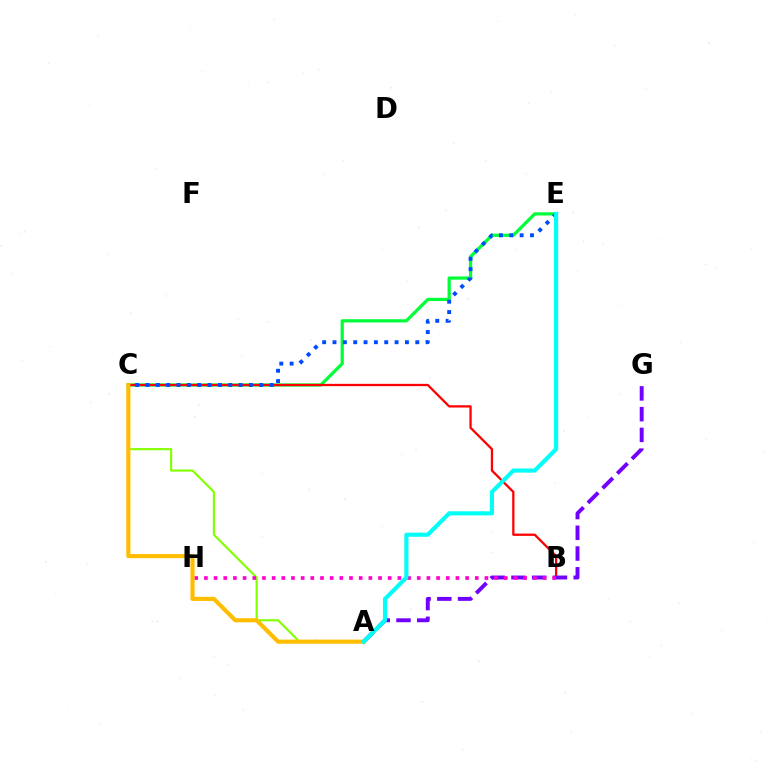{('A', 'C'): [{'color': '#84ff00', 'line_style': 'solid', 'thickness': 1.55}, {'color': '#ffbd00', 'line_style': 'solid', 'thickness': 2.97}], ('C', 'E'): [{'color': '#00ff39', 'line_style': 'solid', 'thickness': 2.32}, {'color': '#004bff', 'line_style': 'dotted', 'thickness': 2.81}], ('B', 'C'): [{'color': '#ff0000', 'line_style': 'solid', 'thickness': 1.64}], ('A', 'G'): [{'color': '#7200ff', 'line_style': 'dashed', 'thickness': 2.82}], ('B', 'H'): [{'color': '#ff00cf', 'line_style': 'dotted', 'thickness': 2.63}], ('A', 'E'): [{'color': '#00fff6', 'line_style': 'solid', 'thickness': 2.97}]}